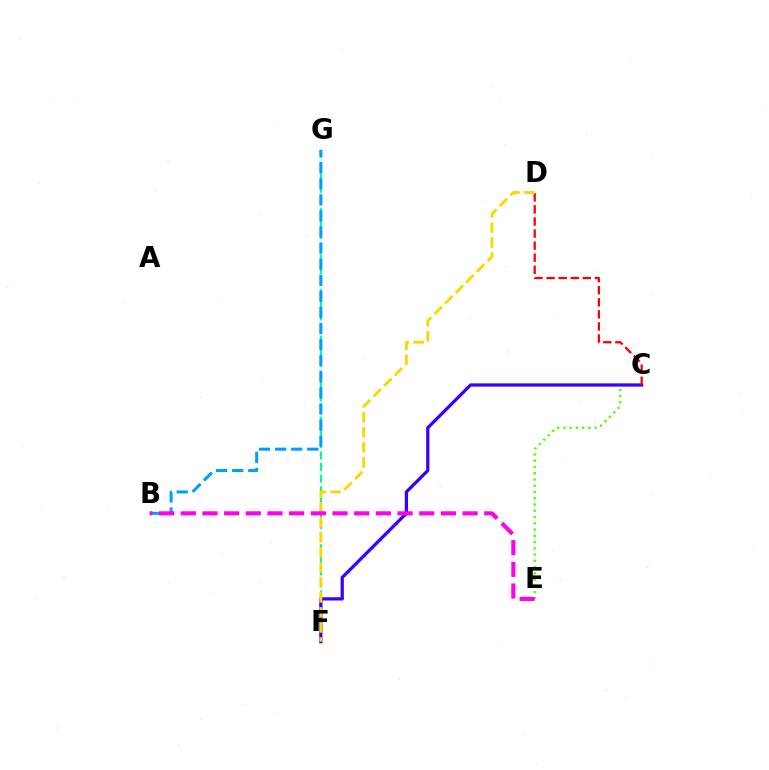{('C', 'E'): [{'color': '#4fff00', 'line_style': 'dotted', 'thickness': 1.7}], ('F', 'G'): [{'color': '#00ff86', 'line_style': 'dashed', 'thickness': 1.57}], ('B', 'G'): [{'color': '#009eff', 'line_style': 'dashed', 'thickness': 2.19}], ('C', 'F'): [{'color': '#3700ff', 'line_style': 'solid', 'thickness': 2.34}], ('C', 'D'): [{'color': '#ff0000', 'line_style': 'dashed', 'thickness': 1.64}], ('D', 'F'): [{'color': '#ffd500', 'line_style': 'dashed', 'thickness': 2.04}], ('B', 'E'): [{'color': '#ff00ed', 'line_style': 'dashed', 'thickness': 2.95}]}